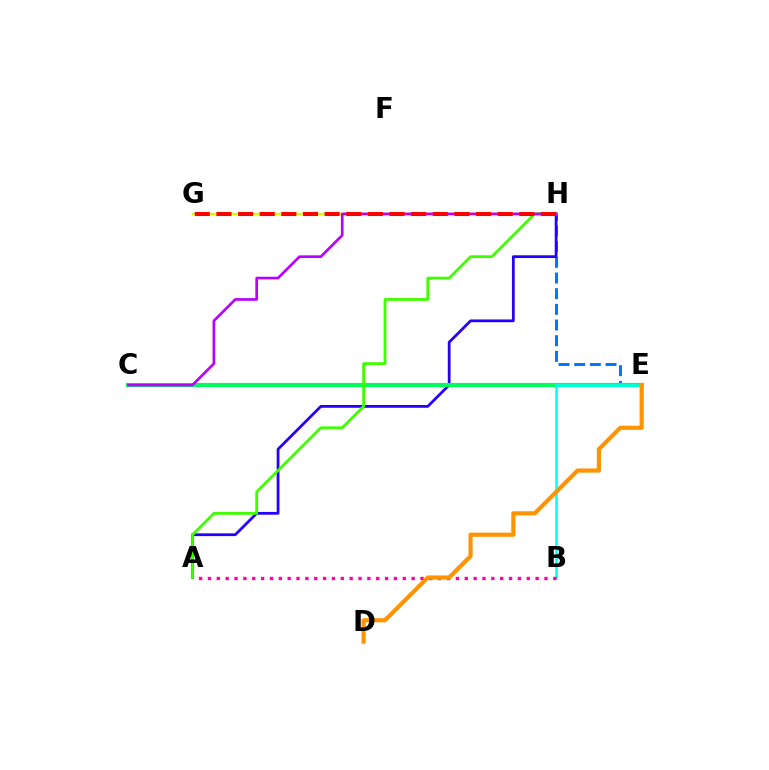{('E', 'H'): [{'color': '#0074ff', 'line_style': 'dashed', 'thickness': 2.13}], ('A', 'H'): [{'color': '#2500ff', 'line_style': 'solid', 'thickness': 2.0}, {'color': '#3dff00', 'line_style': 'solid', 'thickness': 2.0}], ('G', 'H'): [{'color': '#d1ff00', 'line_style': 'solid', 'thickness': 1.75}, {'color': '#ff0000', 'line_style': 'dashed', 'thickness': 2.94}], ('C', 'E'): [{'color': '#00ff5c', 'line_style': 'solid', 'thickness': 2.97}], ('B', 'E'): [{'color': '#00fff6', 'line_style': 'solid', 'thickness': 1.81}], ('A', 'B'): [{'color': '#ff00ac', 'line_style': 'dotted', 'thickness': 2.41}], ('C', 'H'): [{'color': '#b900ff', 'line_style': 'solid', 'thickness': 1.92}], ('D', 'E'): [{'color': '#ff9400', 'line_style': 'solid', 'thickness': 2.99}]}